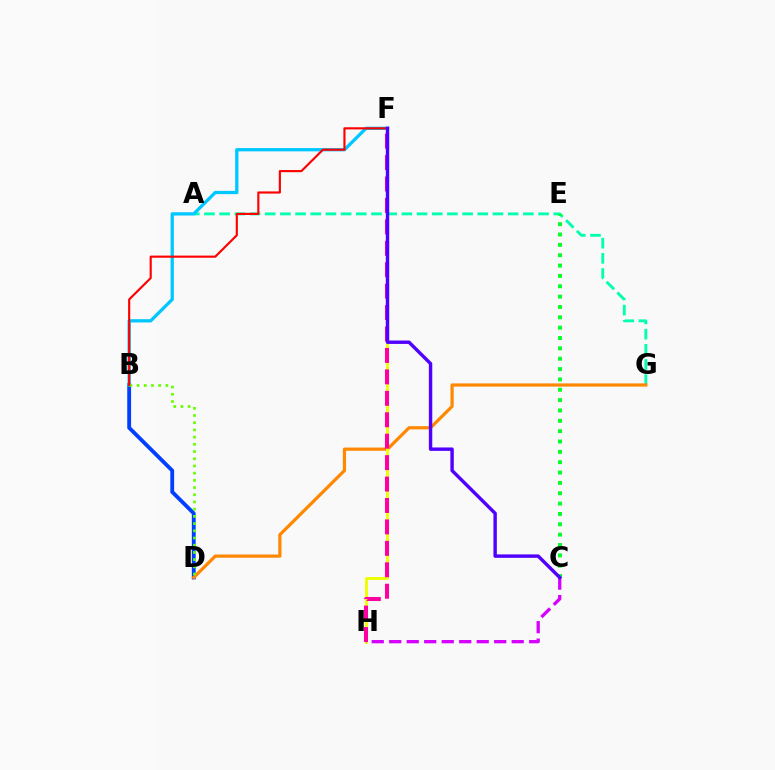{('B', 'D'): [{'color': '#003fff', 'line_style': 'solid', 'thickness': 2.76}, {'color': '#66ff00', 'line_style': 'dotted', 'thickness': 1.96}], ('A', 'G'): [{'color': '#00ffaf', 'line_style': 'dashed', 'thickness': 2.06}], ('D', 'G'): [{'color': '#ff8800', 'line_style': 'solid', 'thickness': 2.31}], ('B', 'F'): [{'color': '#00c7ff', 'line_style': 'solid', 'thickness': 2.36}, {'color': '#ff0000', 'line_style': 'solid', 'thickness': 1.55}], ('F', 'H'): [{'color': '#eeff00', 'line_style': 'solid', 'thickness': 2.09}, {'color': '#ff00a0', 'line_style': 'dashed', 'thickness': 2.91}], ('C', 'H'): [{'color': '#d600ff', 'line_style': 'dashed', 'thickness': 2.38}], ('C', 'E'): [{'color': '#00ff27', 'line_style': 'dotted', 'thickness': 2.81}], ('C', 'F'): [{'color': '#4f00ff', 'line_style': 'solid', 'thickness': 2.45}]}